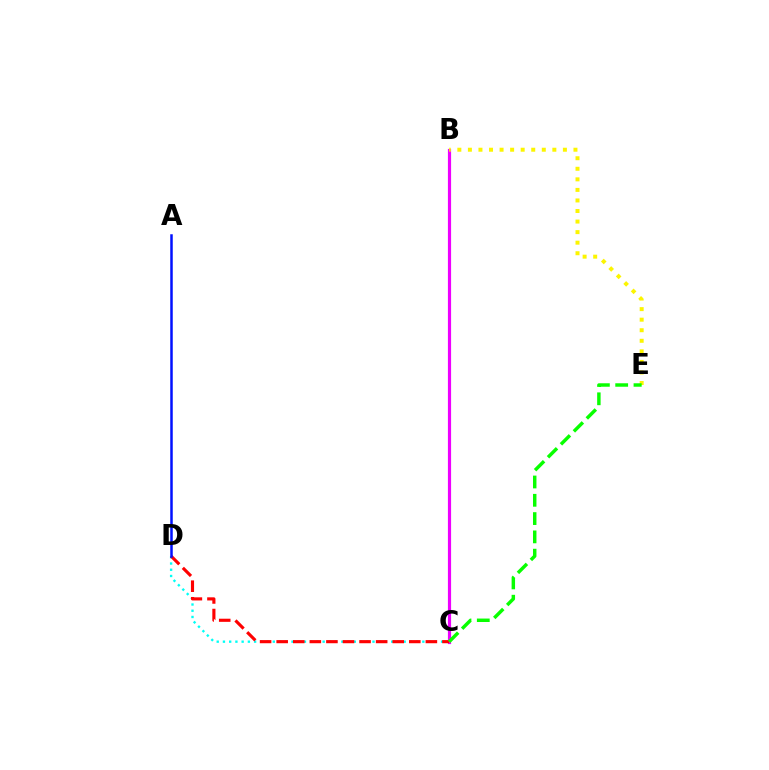{('B', 'C'): [{'color': '#ee00ff', 'line_style': 'solid', 'thickness': 2.29}], ('C', 'D'): [{'color': '#00fff6', 'line_style': 'dotted', 'thickness': 1.69}, {'color': '#ff0000', 'line_style': 'dashed', 'thickness': 2.25}], ('B', 'E'): [{'color': '#fcf500', 'line_style': 'dotted', 'thickness': 2.87}], ('A', 'D'): [{'color': '#0010ff', 'line_style': 'solid', 'thickness': 1.8}], ('C', 'E'): [{'color': '#08ff00', 'line_style': 'dashed', 'thickness': 2.49}]}